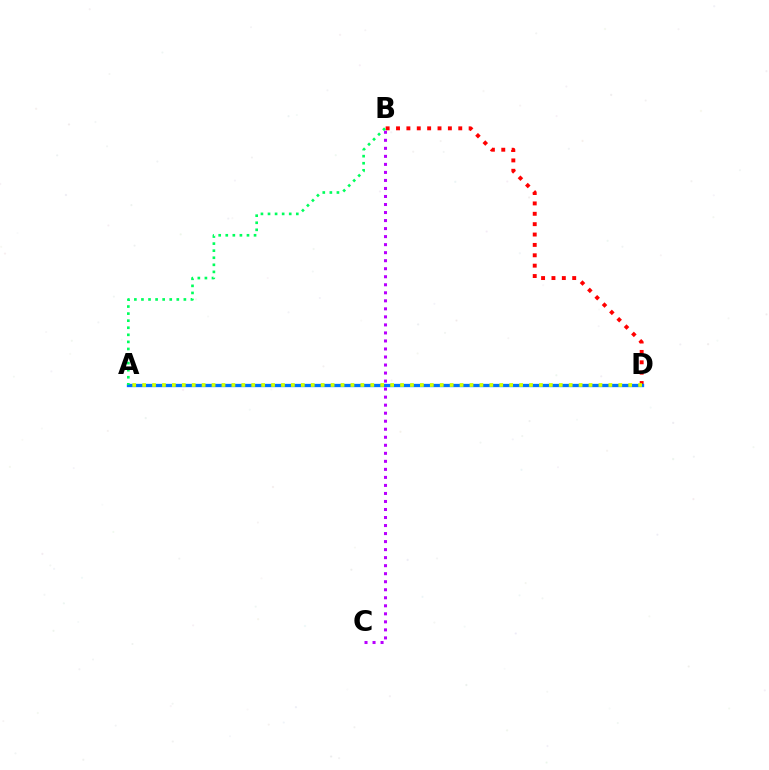{('B', 'D'): [{'color': '#ff0000', 'line_style': 'dotted', 'thickness': 2.82}], ('A', 'D'): [{'color': '#0074ff', 'line_style': 'solid', 'thickness': 2.39}, {'color': '#d1ff00', 'line_style': 'dotted', 'thickness': 2.7}], ('B', 'C'): [{'color': '#b900ff', 'line_style': 'dotted', 'thickness': 2.18}], ('A', 'B'): [{'color': '#00ff5c', 'line_style': 'dotted', 'thickness': 1.92}]}